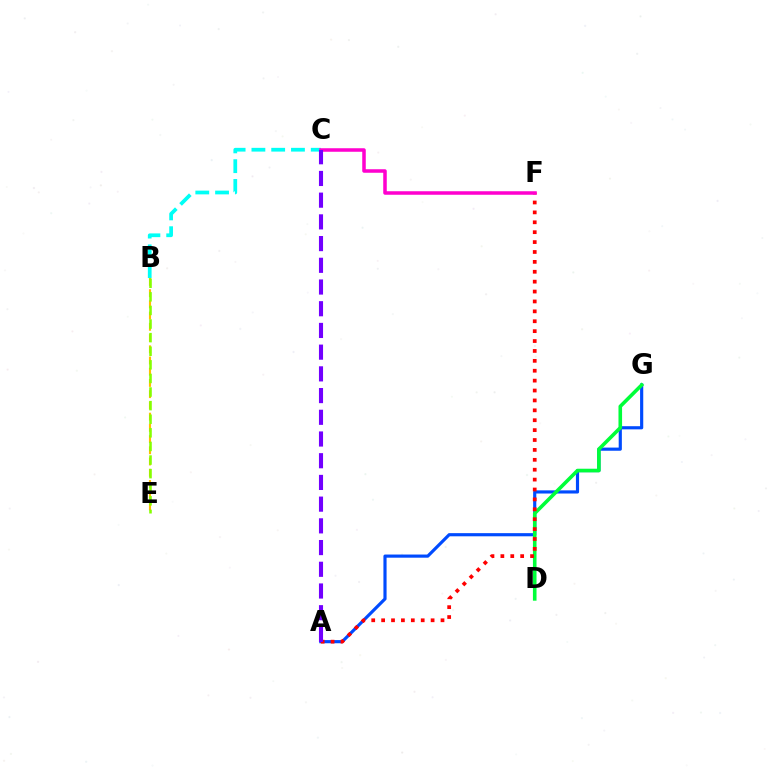{('B', 'C'): [{'color': '#00fff6', 'line_style': 'dashed', 'thickness': 2.69}], ('A', 'G'): [{'color': '#004bff', 'line_style': 'solid', 'thickness': 2.27}], ('D', 'G'): [{'color': '#00ff39', 'line_style': 'solid', 'thickness': 2.59}], ('A', 'F'): [{'color': '#ff0000', 'line_style': 'dotted', 'thickness': 2.69}], ('C', 'F'): [{'color': '#ff00cf', 'line_style': 'solid', 'thickness': 2.54}], ('B', 'E'): [{'color': '#ffbd00', 'line_style': 'dashed', 'thickness': 1.52}, {'color': '#84ff00', 'line_style': 'dashed', 'thickness': 1.85}], ('A', 'C'): [{'color': '#7200ff', 'line_style': 'dashed', 'thickness': 2.95}]}